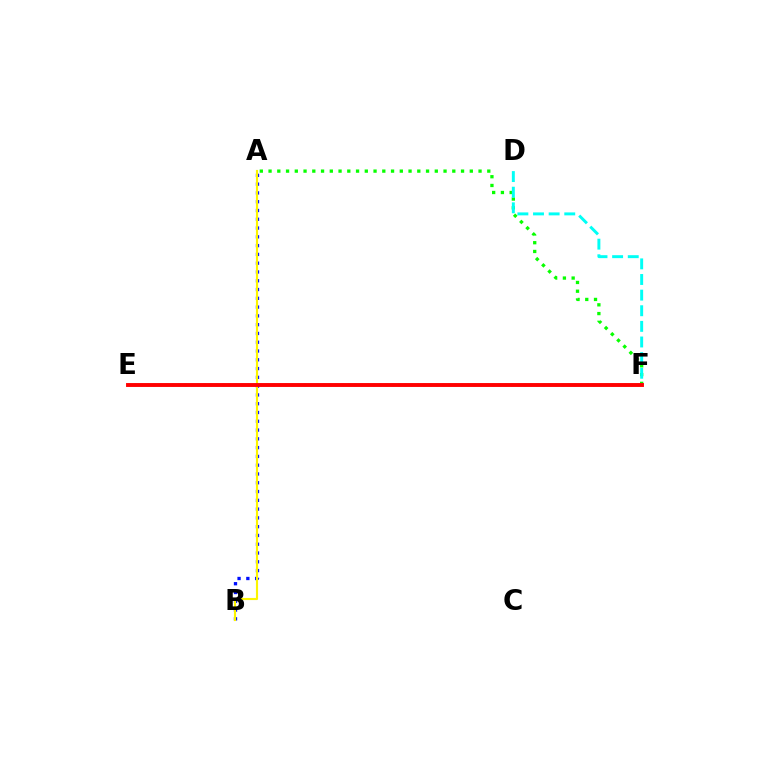{('A', 'B'): [{'color': '#0010ff', 'line_style': 'dotted', 'thickness': 2.39}, {'color': '#fcf500', 'line_style': 'solid', 'thickness': 1.54}], ('A', 'F'): [{'color': '#08ff00', 'line_style': 'dotted', 'thickness': 2.38}], ('D', 'F'): [{'color': '#00fff6', 'line_style': 'dashed', 'thickness': 2.12}], ('E', 'F'): [{'color': '#ee00ff', 'line_style': 'dotted', 'thickness': 1.71}, {'color': '#ff0000', 'line_style': 'solid', 'thickness': 2.8}]}